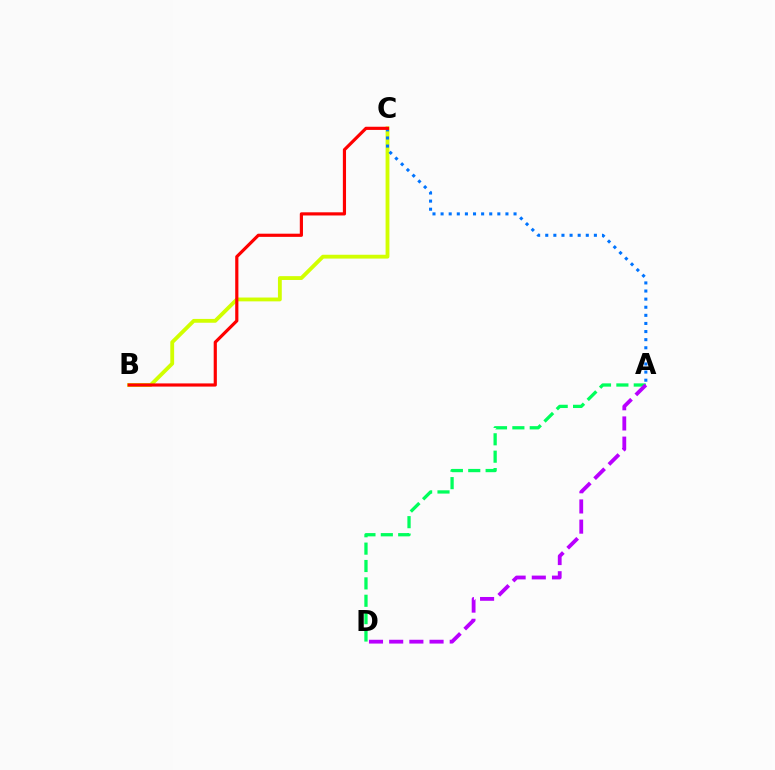{('B', 'C'): [{'color': '#d1ff00', 'line_style': 'solid', 'thickness': 2.76}, {'color': '#ff0000', 'line_style': 'solid', 'thickness': 2.28}], ('A', 'D'): [{'color': '#00ff5c', 'line_style': 'dashed', 'thickness': 2.36}, {'color': '#b900ff', 'line_style': 'dashed', 'thickness': 2.74}], ('A', 'C'): [{'color': '#0074ff', 'line_style': 'dotted', 'thickness': 2.2}]}